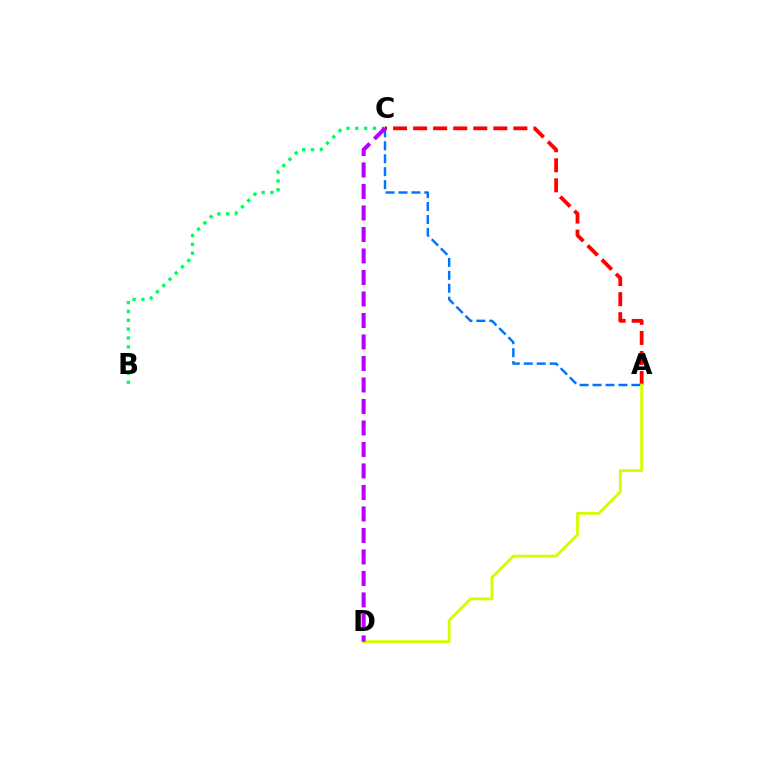{('A', 'C'): [{'color': '#0074ff', 'line_style': 'dashed', 'thickness': 1.76}, {'color': '#ff0000', 'line_style': 'dashed', 'thickness': 2.72}], ('B', 'C'): [{'color': '#00ff5c', 'line_style': 'dotted', 'thickness': 2.41}], ('A', 'D'): [{'color': '#d1ff00', 'line_style': 'solid', 'thickness': 2.05}], ('C', 'D'): [{'color': '#b900ff', 'line_style': 'dashed', 'thickness': 2.92}]}